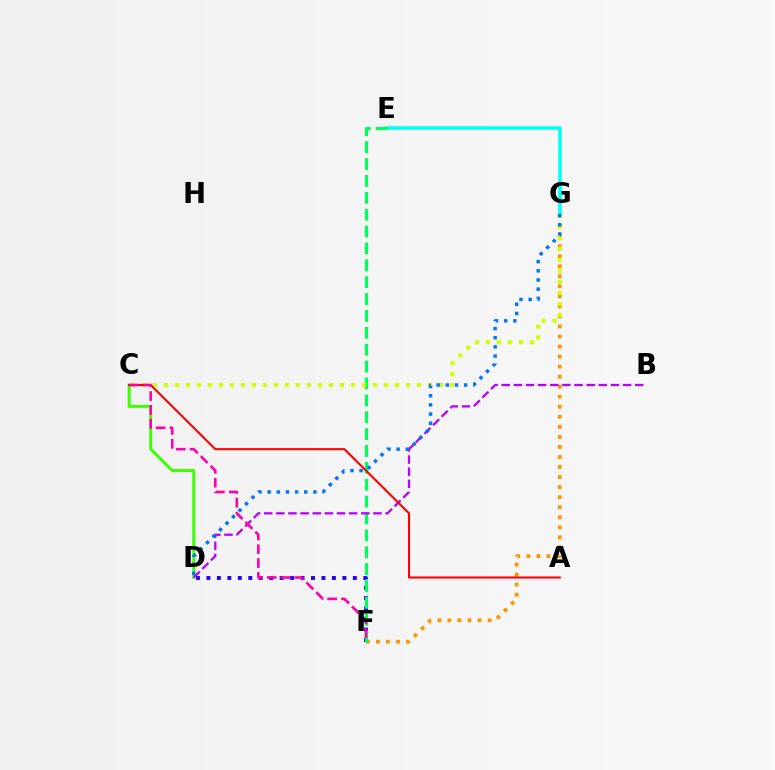{('F', 'G'): [{'color': '#ff9400', 'line_style': 'dotted', 'thickness': 2.73}], ('E', 'G'): [{'color': '#00fff6', 'line_style': 'solid', 'thickness': 2.56}], ('D', 'F'): [{'color': '#2500ff', 'line_style': 'dotted', 'thickness': 2.84}], ('C', 'D'): [{'color': '#3dff00', 'line_style': 'solid', 'thickness': 2.11}], ('E', 'F'): [{'color': '#00ff5c', 'line_style': 'dashed', 'thickness': 2.29}], ('C', 'G'): [{'color': '#d1ff00', 'line_style': 'dotted', 'thickness': 2.99}], ('B', 'D'): [{'color': '#b900ff', 'line_style': 'dashed', 'thickness': 1.65}], ('D', 'G'): [{'color': '#0074ff', 'line_style': 'dotted', 'thickness': 2.49}], ('A', 'C'): [{'color': '#ff0000', 'line_style': 'solid', 'thickness': 1.51}], ('C', 'F'): [{'color': '#ff00ac', 'line_style': 'dashed', 'thickness': 1.88}]}